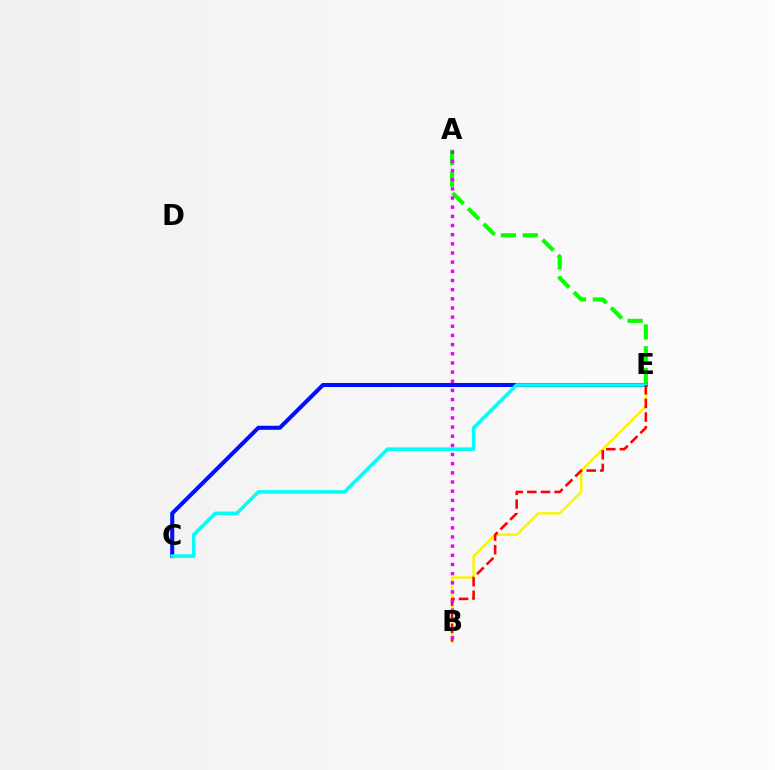{('A', 'E'): [{'color': '#08ff00', 'line_style': 'dashed', 'thickness': 2.96}], ('B', 'E'): [{'color': '#fcf500', 'line_style': 'solid', 'thickness': 1.74}, {'color': '#ff0000', 'line_style': 'dashed', 'thickness': 1.85}], ('C', 'E'): [{'color': '#0010ff', 'line_style': 'solid', 'thickness': 2.92}, {'color': '#00fff6', 'line_style': 'solid', 'thickness': 2.57}], ('A', 'B'): [{'color': '#ee00ff', 'line_style': 'dotted', 'thickness': 2.49}]}